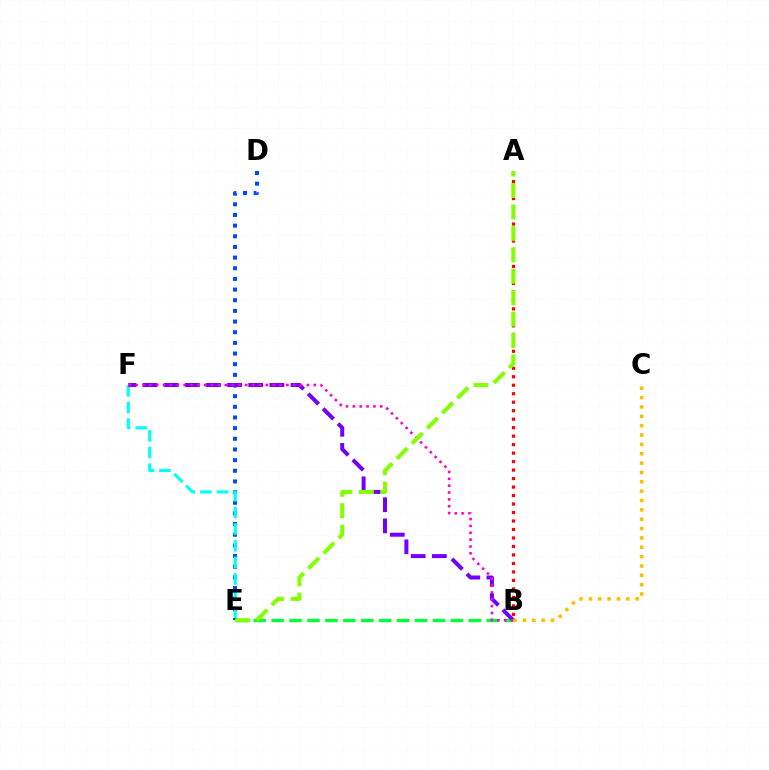{('B', 'E'): [{'color': '#00ff39', 'line_style': 'dashed', 'thickness': 2.44}], ('D', 'E'): [{'color': '#004bff', 'line_style': 'dotted', 'thickness': 2.9}], ('A', 'B'): [{'color': '#ff0000', 'line_style': 'dotted', 'thickness': 2.31}], ('E', 'F'): [{'color': '#00fff6', 'line_style': 'dashed', 'thickness': 2.26}], ('B', 'F'): [{'color': '#7200ff', 'line_style': 'dashed', 'thickness': 2.87}, {'color': '#ff00cf', 'line_style': 'dotted', 'thickness': 1.86}], ('A', 'E'): [{'color': '#84ff00', 'line_style': 'dashed', 'thickness': 2.91}], ('B', 'C'): [{'color': '#ffbd00', 'line_style': 'dotted', 'thickness': 2.54}]}